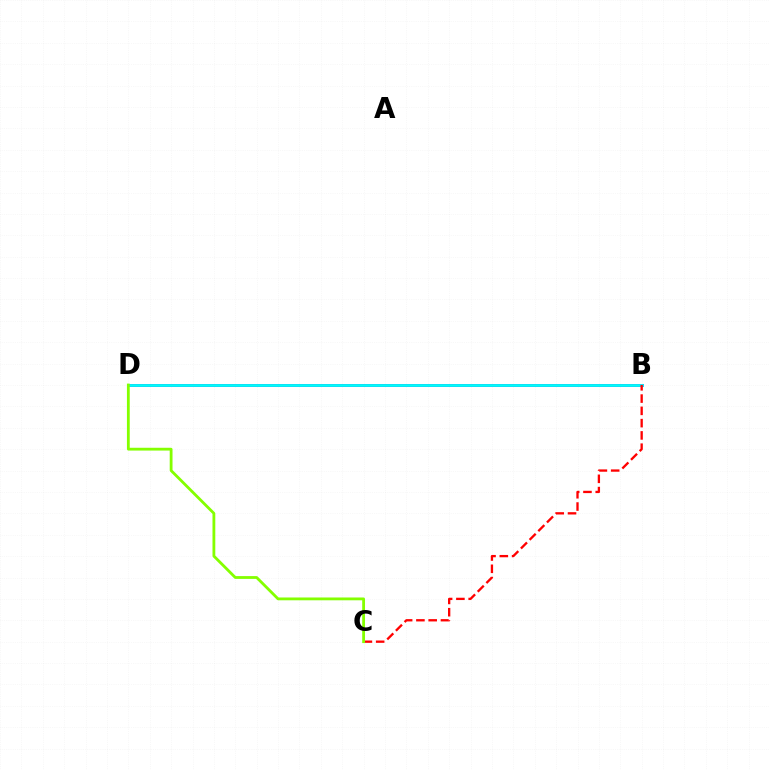{('B', 'D'): [{'color': '#7200ff', 'line_style': 'solid', 'thickness': 2.11}, {'color': '#00fff6', 'line_style': 'solid', 'thickness': 1.99}], ('B', 'C'): [{'color': '#ff0000', 'line_style': 'dashed', 'thickness': 1.67}], ('C', 'D'): [{'color': '#84ff00', 'line_style': 'solid', 'thickness': 2.02}]}